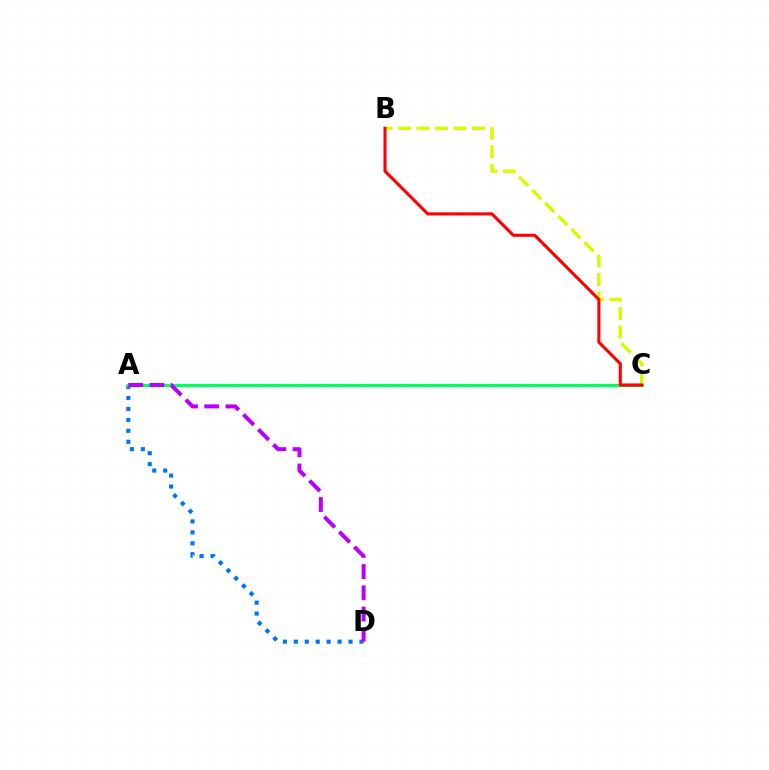{('B', 'C'): [{'color': '#d1ff00', 'line_style': 'dashed', 'thickness': 2.51}, {'color': '#ff0000', 'line_style': 'solid', 'thickness': 2.22}], ('A', 'D'): [{'color': '#0074ff', 'line_style': 'dotted', 'thickness': 2.97}, {'color': '#b900ff', 'line_style': 'dashed', 'thickness': 2.88}], ('A', 'C'): [{'color': '#00ff5c', 'line_style': 'solid', 'thickness': 2.32}]}